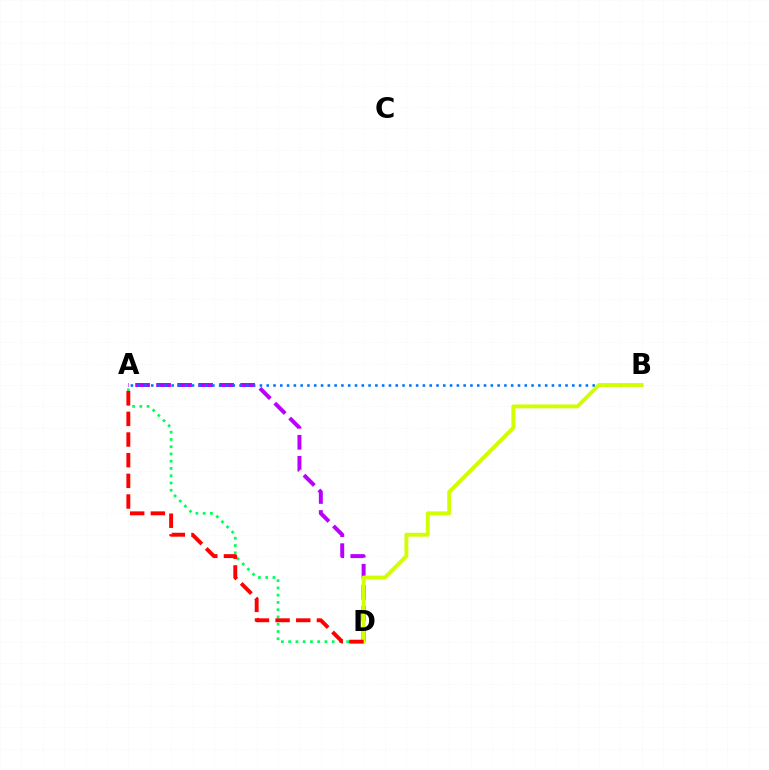{('A', 'D'): [{'color': '#b900ff', 'line_style': 'dashed', 'thickness': 2.85}, {'color': '#00ff5c', 'line_style': 'dotted', 'thickness': 1.97}, {'color': '#ff0000', 'line_style': 'dashed', 'thickness': 2.81}], ('A', 'B'): [{'color': '#0074ff', 'line_style': 'dotted', 'thickness': 1.85}], ('B', 'D'): [{'color': '#d1ff00', 'line_style': 'solid', 'thickness': 2.79}]}